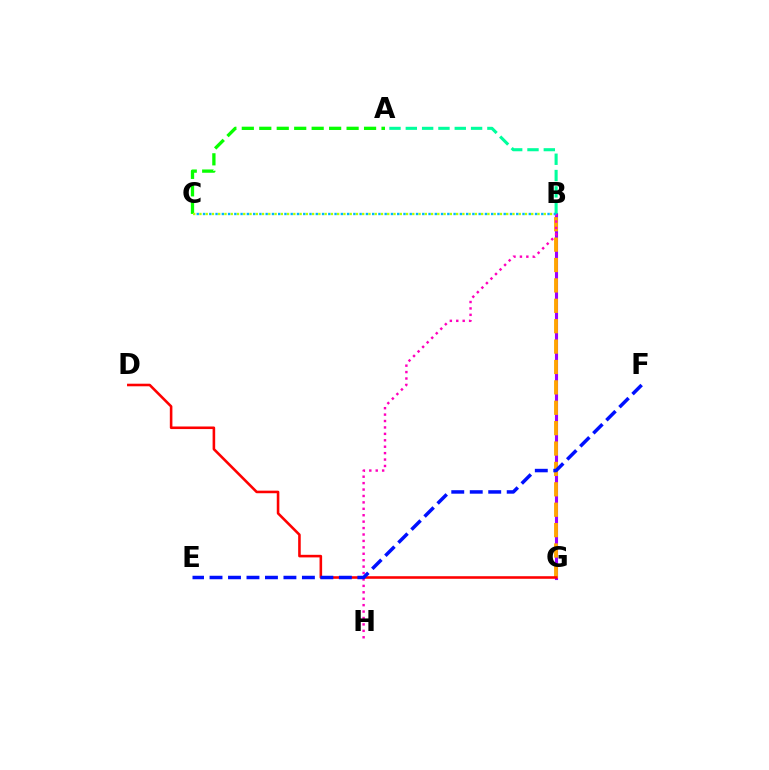{('B', 'G'): [{'color': '#9b00ff', 'line_style': 'solid', 'thickness': 2.23}, {'color': '#ffa500', 'line_style': 'dashed', 'thickness': 2.77}], ('A', 'B'): [{'color': '#00ff9d', 'line_style': 'dashed', 'thickness': 2.22}], ('A', 'C'): [{'color': '#08ff00', 'line_style': 'dashed', 'thickness': 2.37}], ('B', 'H'): [{'color': '#ff00bd', 'line_style': 'dotted', 'thickness': 1.74}], ('D', 'G'): [{'color': '#ff0000', 'line_style': 'solid', 'thickness': 1.86}], ('E', 'F'): [{'color': '#0010ff', 'line_style': 'dashed', 'thickness': 2.51}], ('B', 'C'): [{'color': '#b3ff00', 'line_style': 'dotted', 'thickness': 1.7}, {'color': '#00b5ff', 'line_style': 'dotted', 'thickness': 1.7}]}